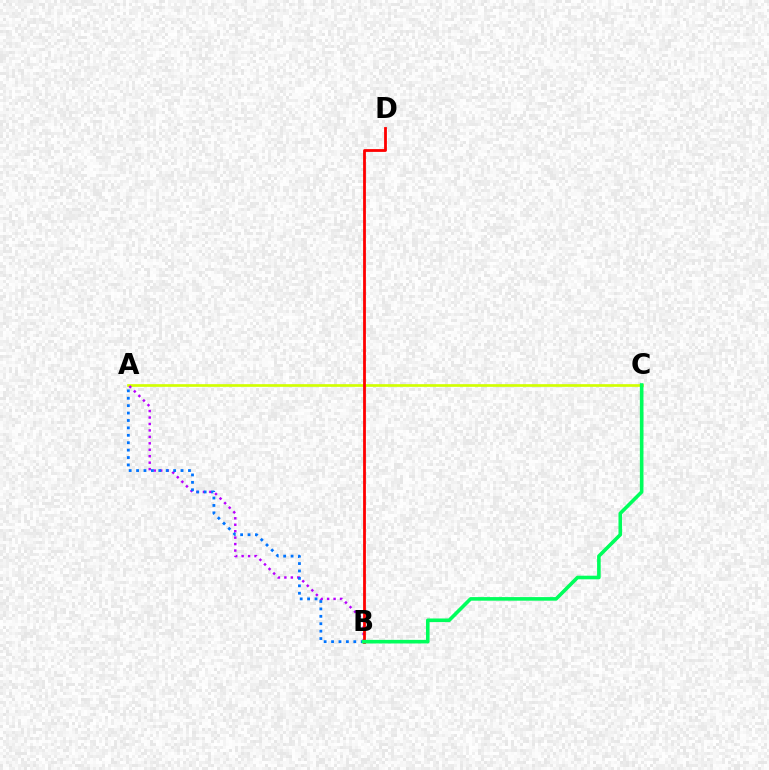{('A', 'C'): [{'color': '#d1ff00', 'line_style': 'solid', 'thickness': 1.93}], ('A', 'B'): [{'color': '#b900ff', 'line_style': 'dotted', 'thickness': 1.75}, {'color': '#0074ff', 'line_style': 'dotted', 'thickness': 2.01}], ('B', 'D'): [{'color': '#ff0000', 'line_style': 'solid', 'thickness': 2.02}], ('B', 'C'): [{'color': '#00ff5c', 'line_style': 'solid', 'thickness': 2.59}]}